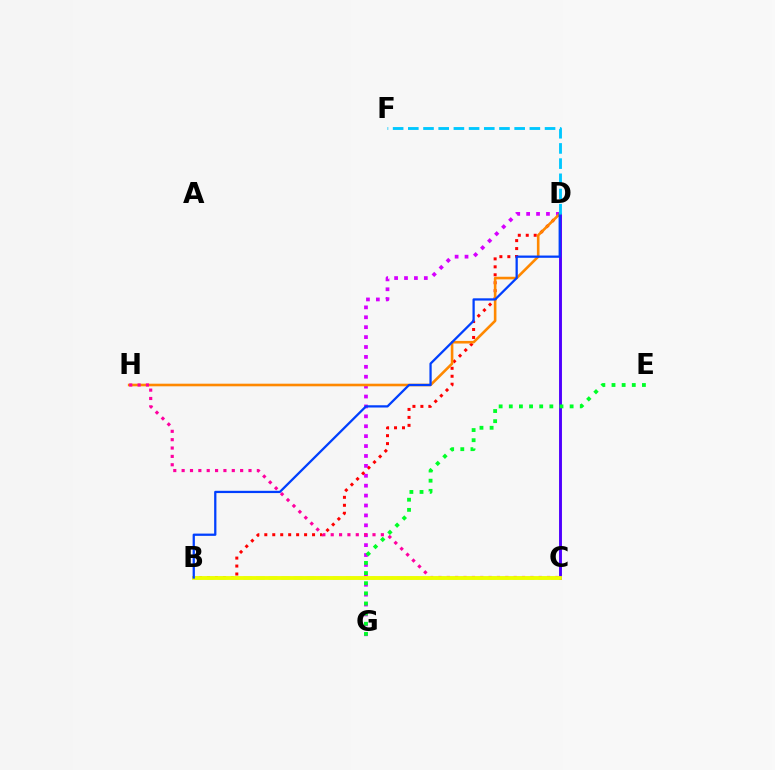{('B', 'D'): [{'color': '#ff0000', 'line_style': 'dotted', 'thickness': 2.16}, {'color': '#003fff', 'line_style': 'solid', 'thickness': 1.63}], ('D', 'G'): [{'color': '#d600ff', 'line_style': 'dotted', 'thickness': 2.69}], ('B', 'C'): [{'color': '#00ffaf', 'line_style': 'dashed', 'thickness': 1.67}, {'color': '#66ff00', 'line_style': 'dashed', 'thickness': 1.74}, {'color': '#eeff00', 'line_style': 'solid', 'thickness': 2.77}], ('C', 'D'): [{'color': '#4f00ff', 'line_style': 'solid', 'thickness': 2.09}], ('D', 'H'): [{'color': '#ff8800', 'line_style': 'solid', 'thickness': 1.88}], ('C', 'H'): [{'color': '#ff00a0', 'line_style': 'dotted', 'thickness': 2.27}], ('D', 'F'): [{'color': '#00c7ff', 'line_style': 'dashed', 'thickness': 2.06}], ('E', 'G'): [{'color': '#00ff27', 'line_style': 'dotted', 'thickness': 2.75}]}